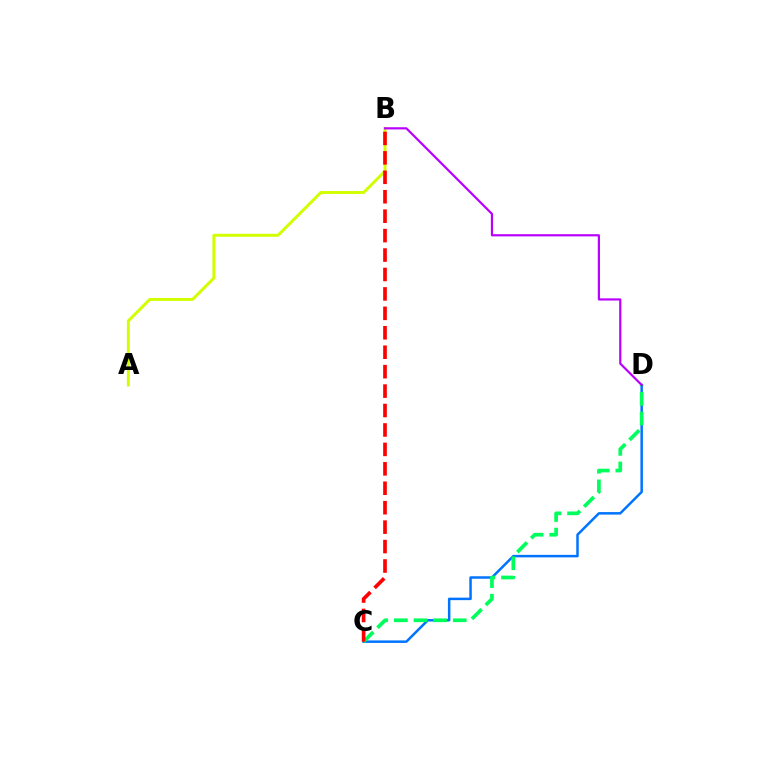{('A', 'B'): [{'color': '#d1ff00', 'line_style': 'solid', 'thickness': 2.13}], ('C', 'D'): [{'color': '#0074ff', 'line_style': 'solid', 'thickness': 1.8}, {'color': '#00ff5c', 'line_style': 'dashed', 'thickness': 2.67}], ('B', 'C'): [{'color': '#ff0000', 'line_style': 'dashed', 'thickness': 2.64}], ('B', 'D'): [{'color': '#b900ff', 'line_style': 'solid', 'thickness': 1.58}]}